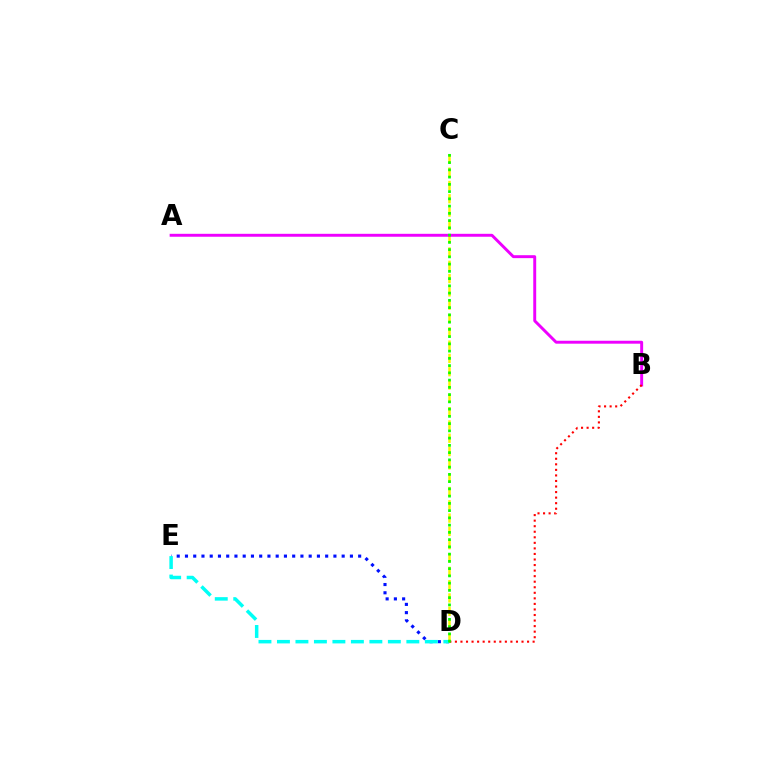{('D', 'E'): [{'color': '#0010ff', 'line_style': 'dotted', 'thickness': 2.24}, {'color': '#00fff6', 'line_style': 'dashed', 'thickness': 2.51}], ('C', 'D'): [{'color': '#fcf500', 'line_style': 'dashed', 'thickness': 1.81}, {'color': '#08ff00', 'line_style': 'dotted', 'thickness': 1.97}], ('A', 'B'): [{'color': '#ee00ff', 'line_style': 'solid', 'thickness': 2.11}], ('B', 'D'): [{'color': '#ff0000', 'line_style': 'dotted', 'thickness': 1.51}]}